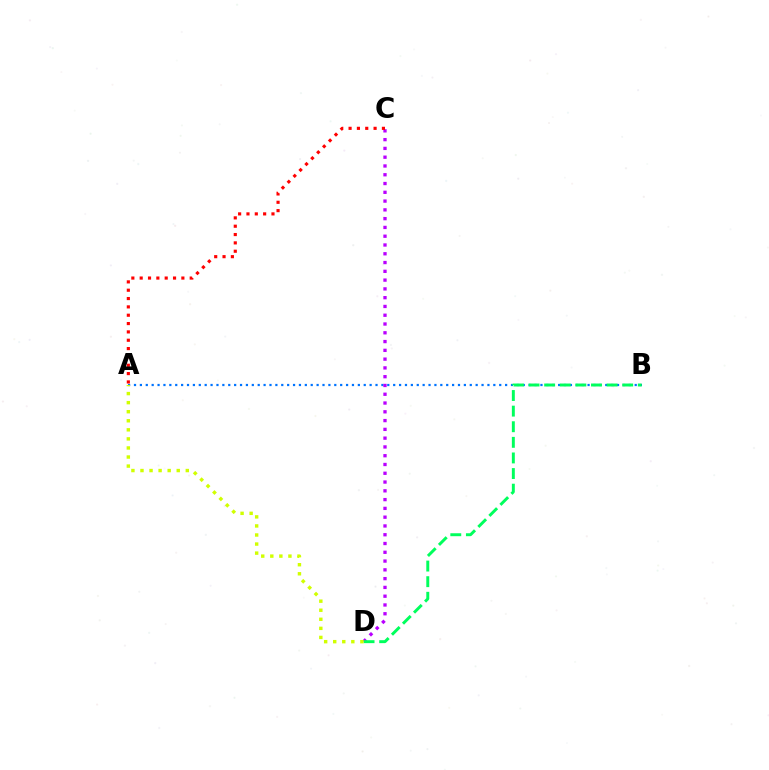{('A', 'B'): [{'color': '#0074ff', 'line_style': 'dotted', 'thickness': 1.6}], ('C', 'D'): [{'color': '#b900ff', 'line_style': 'dotted', 'thickness': 2.39}], ('B', 'D'): [{'color': '#00ff5c', 'line_style': 'dashed', 'thickness': 2.12}], ('A', 'D'): [{'color': '#d1ff00', 'line_style': 'dotted', 'thickness': 2.46}], ('A', 'C'): [{'color': '#ff0000', 'line_style': 'dotted', 'thickness': 2.27}]}